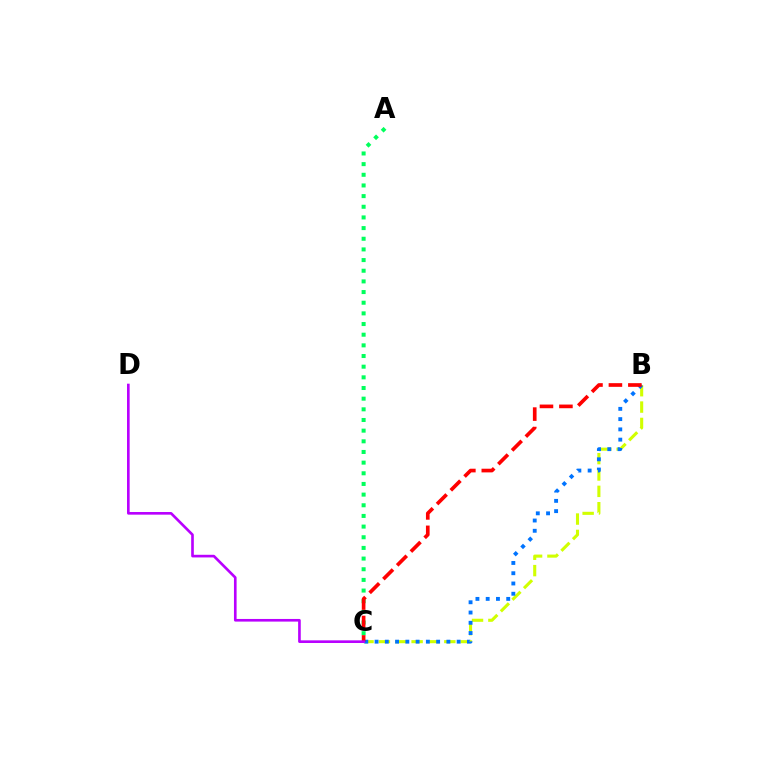{('B', 'C'): [{'color': '#d1ff00', 'line_style': 'dashed', 'thickness': 2.22}, {'color': '#0074ff', 'line_style': 'dotted', 'thickness': 2.79}, {'color': '#ff0000', 'line_style': 'dashed', 'thickness': 2.64}], ('A', 'C'): [{'color': '#00ff5c', 'line_style': 'dotted', 'thickness': 2.9}], ('C', 'D'): [{'color': '#b900ff', 'line_style': 'solid', 'thickness': 1.9}]}